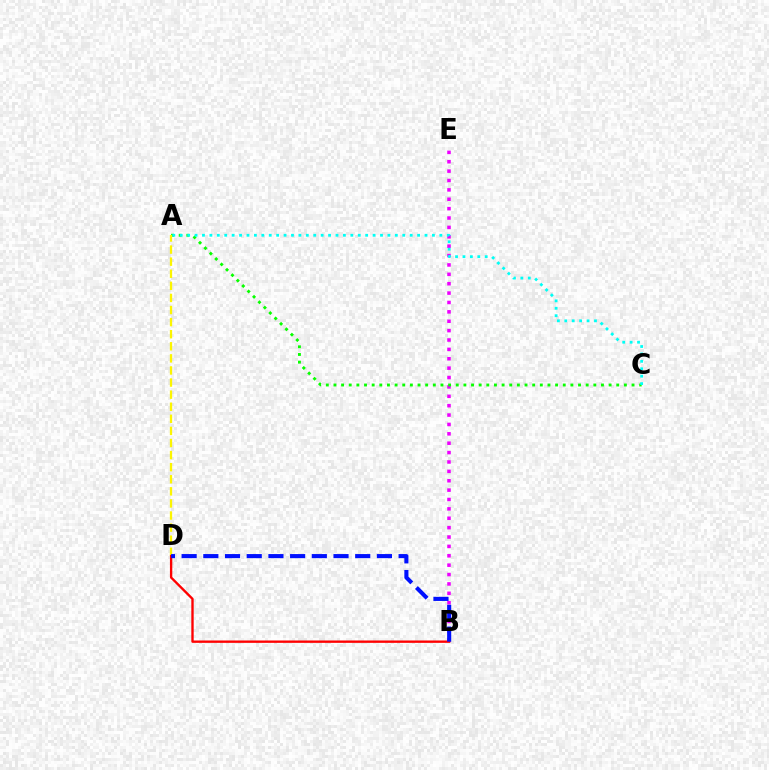{('B', 'E'): [{'color': '#ee00ff', 'line_style': 'dotted', 'thickness': 2.55}], ('A', 'C'): [{'color': '#08ff00', 'line_style': 'dotted', 'thickness': 2.08}, {'color': '#00fff6', 'line_style': 'dotted', 'thickness': 2.02}], ('A', 'D'): [{'color': '#fcf500', 'line_style': 'dashed', 'thickness': 1.64}], ('B', 'D'): [{'color': '#ff0000', 'line_style': 'solid', 'thickness': 1.7}, {'color': '#0010ff', 'line_style': 'dashed', 'thickness': 2.95}]}